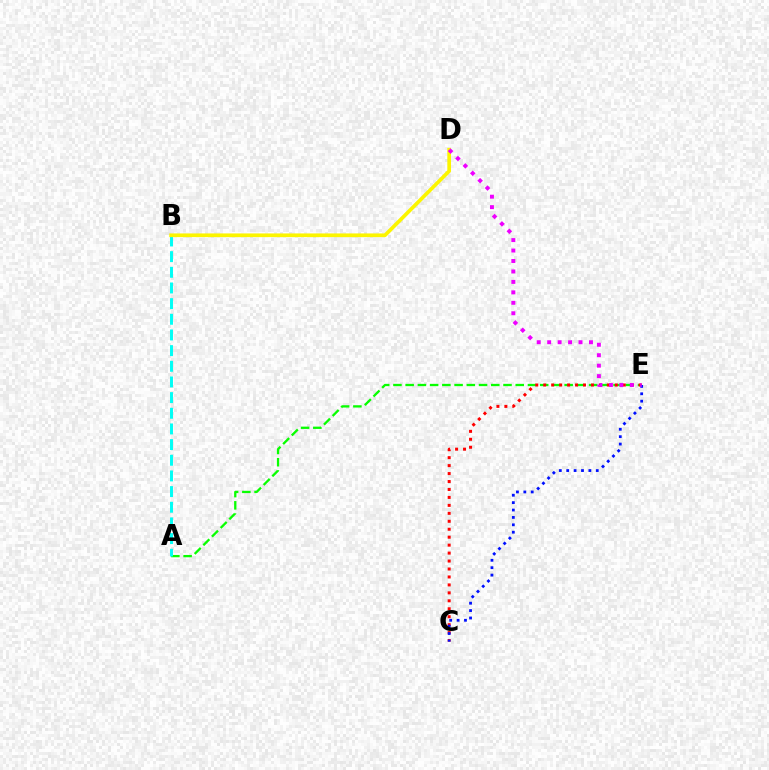{('A', 'E'): [{'color': '#08ff00', 'line_style': 'dashed', 'thickness': 1.66}], ('C', 'E'): [{'color': '#ff0000', 'line_style': 'dotted', 'thickness': 2.16}, {'color': '#0010ff', 'line_style': 'dotted', 'thickness': 2.01}], ('A', 'B'): [{'color': '#00fff6', 'line_style': 'dashed', 'thickness': 2.13}], ('B', 'D'): [{'color': '#fcf500', 'line_style': 'solid', 'thickness': 2.67}], ('D', 'E'): [{'color': '#ee00ff', 'line_style': 'dotted', 'thickness': 2.84}]}